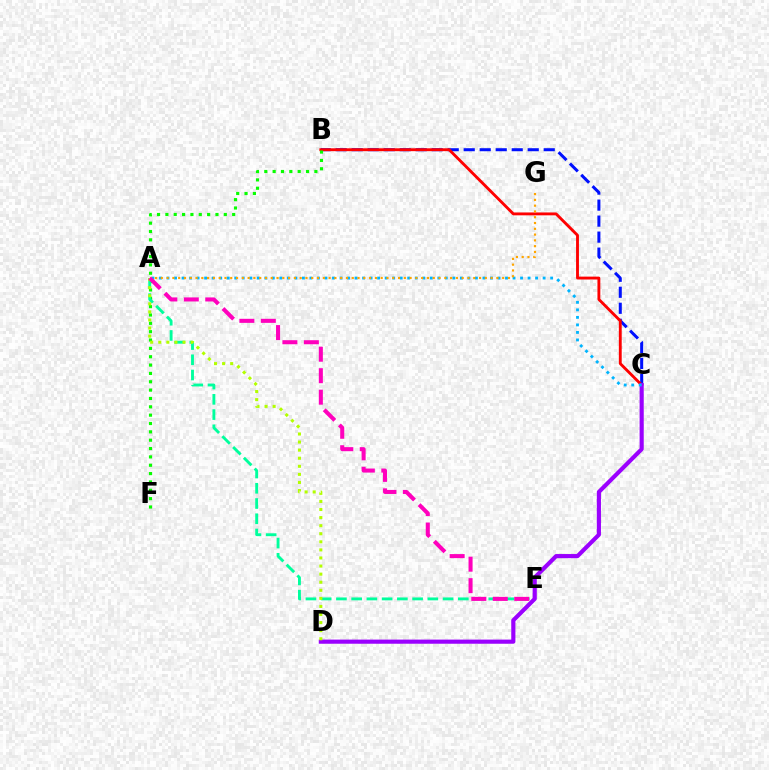{('B', 'C'): [{'color': '#0010ff', 'line_style': 'dashed', 'thickness': 2.17}, {'color': '#ff0000', 'line_style': 'solid', 'thickness': 2.07}], ('B', 'F'): [{'color': '#08ff00', 'line_style': 'dotted', 'thickness': 2.27}], ('A', 'E'): [{'color': '#00ff9d', 'line_style': 'dashed', 'thickness': 2.07}, {'color': '#ff00bd', 'line_style': 'dashed', 'thickness': 2.92}], ('C', 'D'): [{'color': '#9b00ff', 'line_style': 'solid', 'thickness': 2.98}], ('A', 'C'): [{'color': '#00b5ff', 'line_style': 'dotted', 'thickness': 2.04}], ('A', 'D'): [{'color': '#b3ff00', 'line_style': 'dotted', 'thickness': 2.19}], ('A', 'G'): [{'color': '#ffa500', 'line_style': 'dotted', 'thickness': 1.57}]}